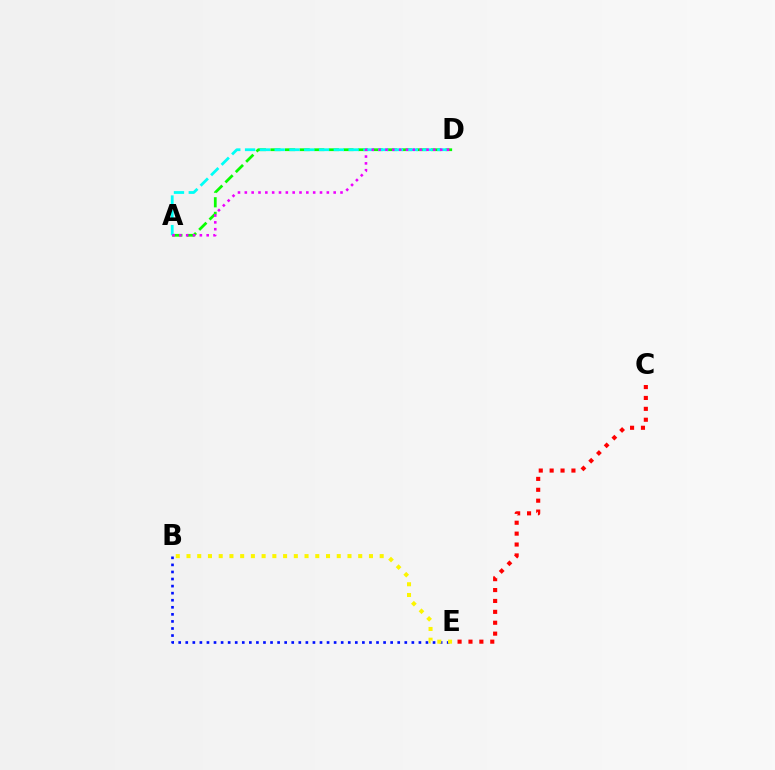{('B', 'E'): [{'color': '#0010ff', 'line_style': 'dotted', 'thickness': 1.92}, {'color': '#fcf500', 'line_style': 'dotted', 'thickness': 2.92}], ('A', 'D'): [{'color': '#08ff00', 'line_style': 'dashed', 'thickness': 1.98}, {'color': '#00fff6', 'line_style': 'dashed', 'thickness': 2.01}, {'color': '#ee00ff', 'line_style': 'dotted', 'thickness': 1.86}], ('C', 'E'): [{'color': '#ff0000', 'line_style': 'dotted', 'thickness': 2.96}]}